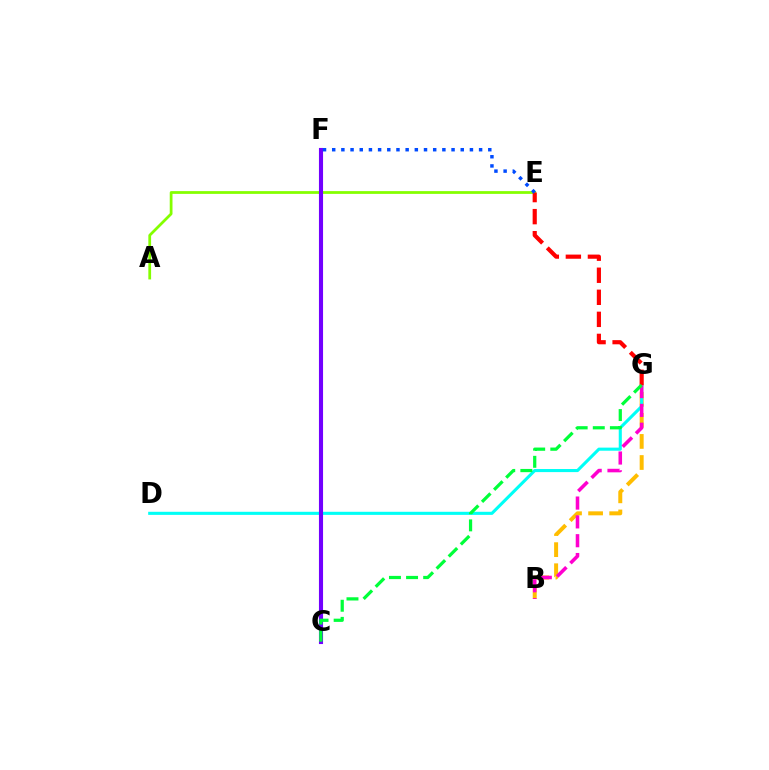{('A', 'E'): [{'color': '#84ff00', 'line_style': 'solid', 'thickness': 1.99}], ('B', 'G'): [{'color': '#ffbd00', 'line_style': 'dashed', 'thickness': 2.87}, {'color': '#ff00cf', 'line_style': 'dashed', 'thickness': 2.56}], ('D', 'G'): [{'color': '#00fff6', 'line_style': 'solid', 'thickness': 2.22}], ('C', 'F'): [{'color': '#7200ff', 'line_style': 'solid', 'thickness': 2.96}], ('E', 'G'): [{'color': '#ff0000', 'line_style': 'dashed', 'thickness': 3.0}], ('E', 'F'): [{'color': '#004bff', 'line_style': 'dotted', 'thickness': 2.49}], ('C', 'G'): [{'color': '#00ff39', 'line_style': 'dashed', 'thickness': 2.32}]}